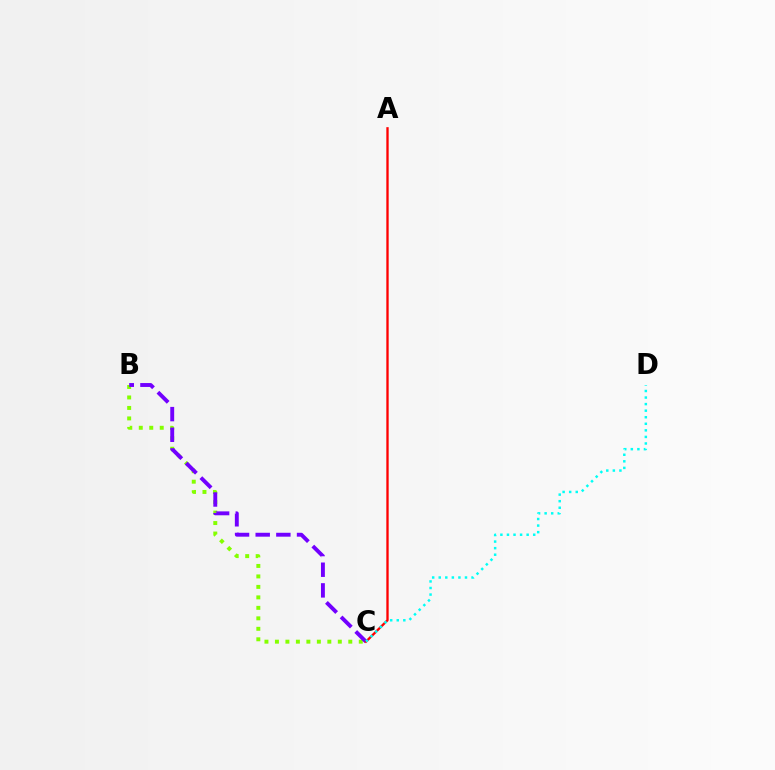{('B', 'C'): [{'color': '#84ff00', 'line_style': 'dotted', 'thickness': 2.85}, {'color': '#7200ff', 'line_style': 'dashed', 'thickness': 2.81}], ('A', 'C'): [{'color': '#ff0000', 'line_style': 'solid', 'thickness': 1.68}], ('C', 'D'): [{'color': '#00fff6', 'line_style': 'dotted', 'thickness': 1.78}]}